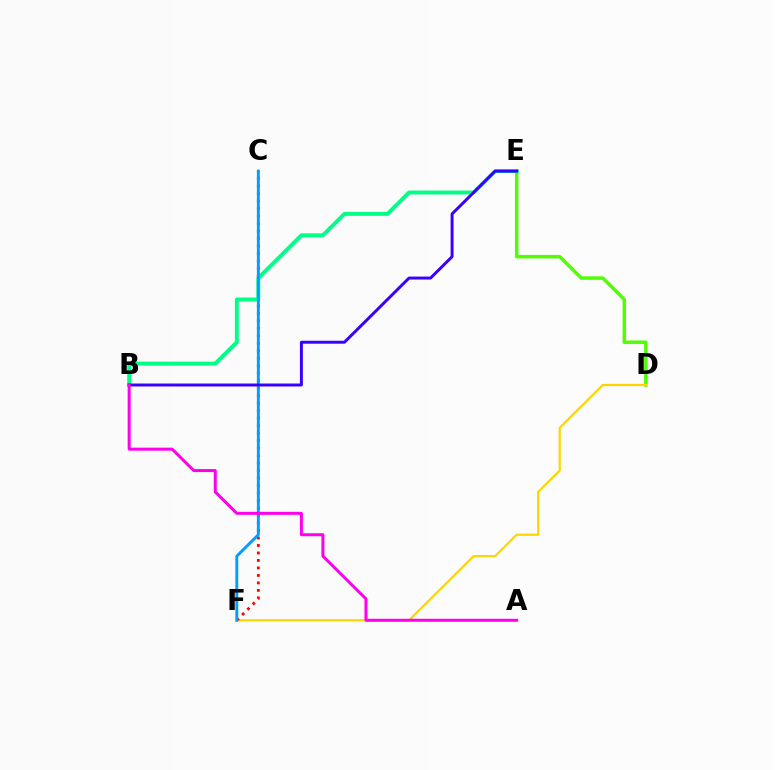{('D', 'E'): [{'color': '#4fff00', 'line_style': 'solid', 'thickness': 2.5}], ('D', 'F'): [{'color': '#ffd500', 'line_style': 'solid', 'thickness': 1.6}], ('C', 'F'): [{'color': '#ff0000', 'line_style': 'dotted', 'thickness': 2.03}, {'color': '#009eff', 'line_style': 'solid', 'thickness': 2.09}], ('B', 'E'): [{'color': '#00ff86', 'line_style': 'solid', 'thickness': 2.81}, {'color': '#3700ff', 'line_style': 'solid', 'thickness': 2.13}], ('A', 'B'): [{'color': '#ff00ed', 'line_style': 'solid', 'thickness': 2.16}]}